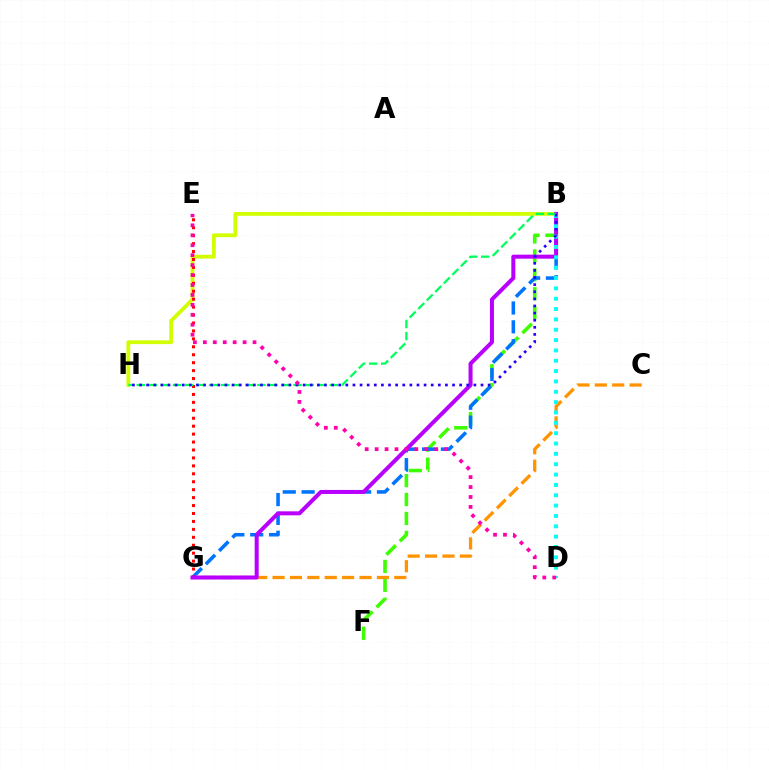{('B', 'H'): [{'color': '#d1ff00', 'line_style': 'solid', 'thickness': 2.73}, {'color': '#00ff5c', 'line_style': 'dashed', 'thickness': 1.64}, {'color': '#2500ff', 'line_style': 'dotted', 'thickness': 1.93}], ('B', 'F'): [{'color': '#3dff00', 'line_style': 'dashed', 'thickness': 2.57}], ('B', 'G'): [{'color': '#0074ff', 'line_style': 'dashed', 'thickness': 2.56}, {'color': '#b900ff', 'line_style': 'solid', 'thickness': 2.89}], ('C', 'G'): [{'color': '#ff9400', 'line_style': 'dashed', 'thickness': 2.36}], ('E', 'G'): [{'color': '#ff0000', 'line_style': 'dotted', 'thickness': 2.16}], ('B', 'D'): [{'color': '#00fff6', 'line_style': 'dotted', 'thickness': 2.81}], ('D', 'E'): [{'color': '#ff00ac', 'line_style': 'dotted', 'thickness': 2.7}]}